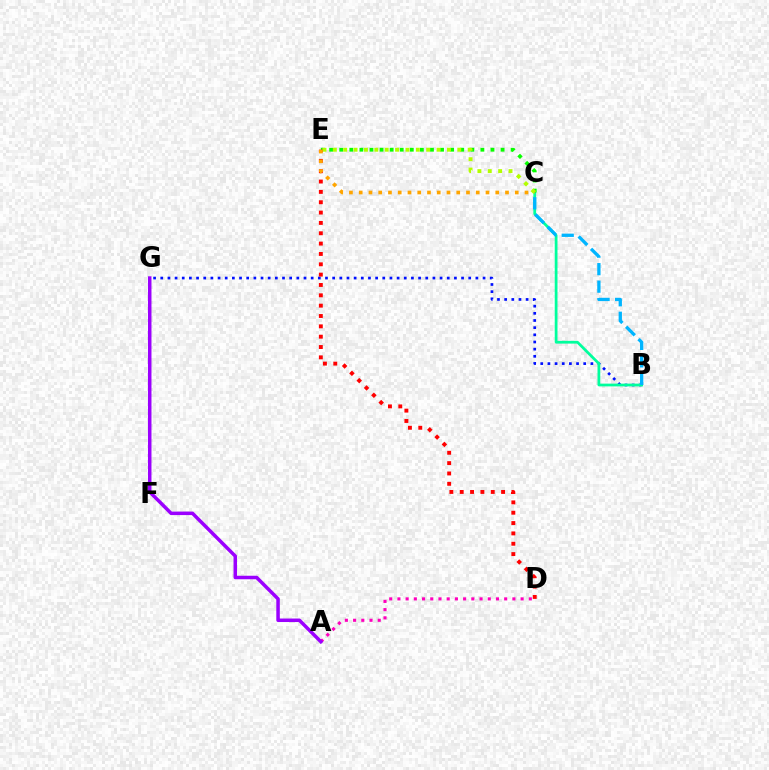{('B', 'G'): [{'color': '#0010ff', 'line_style': 'dotted', 'thickness': 1.95}], ('B', 'C'): [{'color': '#00ff9d', 'line_style': 'solid', 'thickness': 1.98}, {'color': '#00b5ff', 'line_style': 'dashed', 'thickness': 2.38}], ('C', 'E'): [{'color': '#08ff00', 'line_style': 'dotted', 'thickness': 2.74}, {'color': '#b3ff00', 'line_style': 'dotted', 'thickness': 2.82}, {'color': '#ffa500', 'line_style': 'dotted', 'thickness': 2.65}], ('D', 'E'): [{'color': '#ff0000', 'line_style': 'dotted', 'thickness': 2.81}], ('A', 'D'): [{'color': '#ff00bd', 'line_style': 'dotted', 'thickness': 2.23}], ('A', 'G'): [{'color': '#9b00ff', 'line_style': 'solid', 'thickness': 2.52}]}